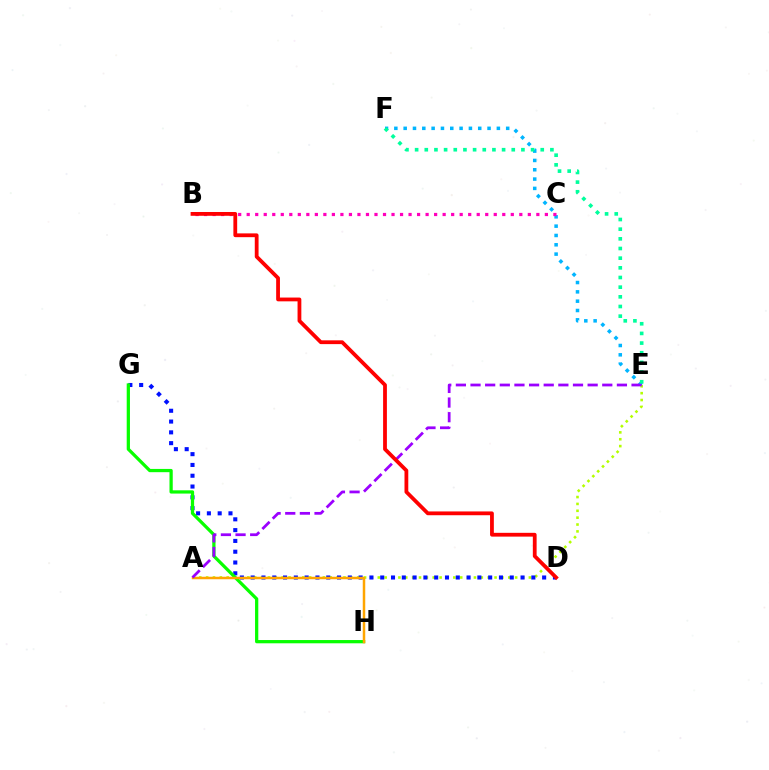{('A', 'E'): [{'color': '#b3ff00', 'line_style': 'dotted', 'thickness': 1.87}, {'color': '#9b00ff', 'line_style': 'dashed', 'thickness': 1.99}], ('D', 'G'): [{'color': '#0010ff', 'line_style': 'dotted', 'thickness': 2.93}], ('G', 'H'): [{'color': '#08ff00', 'line_style': 'solid', 'thickness': 2.34}], ('A', 'H'): [{'color': '#ffa500', 'line_style': 'solid', 'thickness': 1.8}], ('E', 'F'): [{'color': '#00b5ff', 'line_style': 'dotted', 'thickness': 2.53}, {'color': '#00ff9d', 'line_style': 'dotted', 'thickness': 2.63}], ('B', 'C'): [{'color': '#ff00bd', 'line_style': 'dotted', 'thickness': 2.31}], ('B', 'D'): [{'color': '#ff0000', 'line_style': 'solid', 'thickness': 2.73}]}